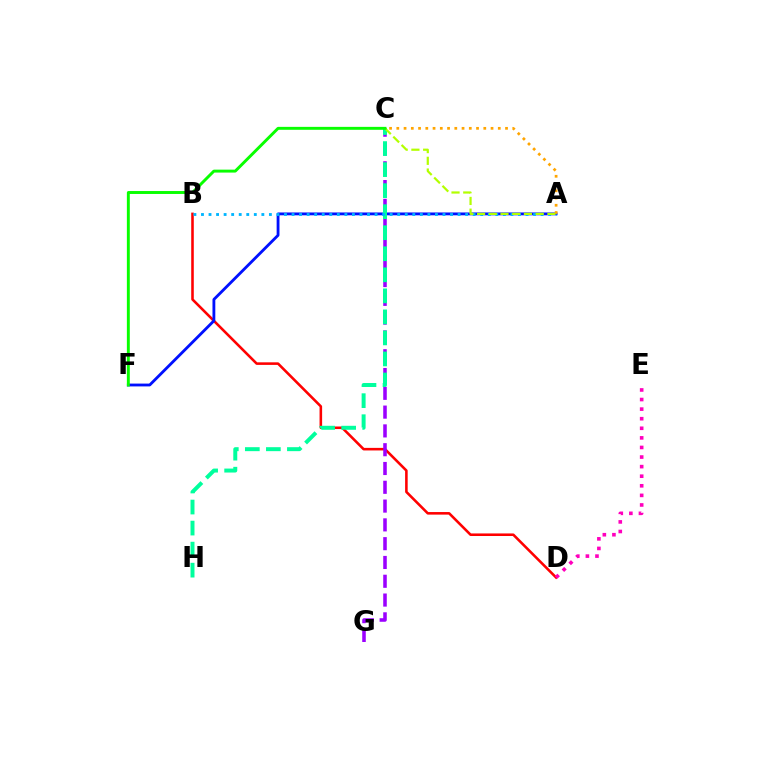{('B', 'D'): [{'color': '#ff0000', 'line_style': 'solid', 'thickness': 1.85}], ('C', 'G'): [{'color': '#9b00ff', 'line_style': 'dashed', 'thickness': 2.55}], ('D', 'E'): [{'color': '#ff00bd', 'line_style': 'dotted', 'thickness': 2.6}], ('A', 'F'): [{'color': '#0010ff', 'line_style': 'solid', 'thickness': 2.04}], ('C', 'H'): [{'color': '#00ff9d', 'line_style': 'dashed', 'thickness': 2.86}], ('A', 'B'): [{'color': '#00b5ff', 'line_style': 'dotted', 'thickness': 2.05}], ('A', 'C'): [{'color': '#ffa500', 'line_style': 'dotted', 'thickness': 1.97}, {'color': '#b3ff00', 'line_style': 'dashed', 'thickness': 1.59}], ('C', 'F'): [{'color': '#08ff00', 'line_style': 'solid', 'thickness': 2.11}]}